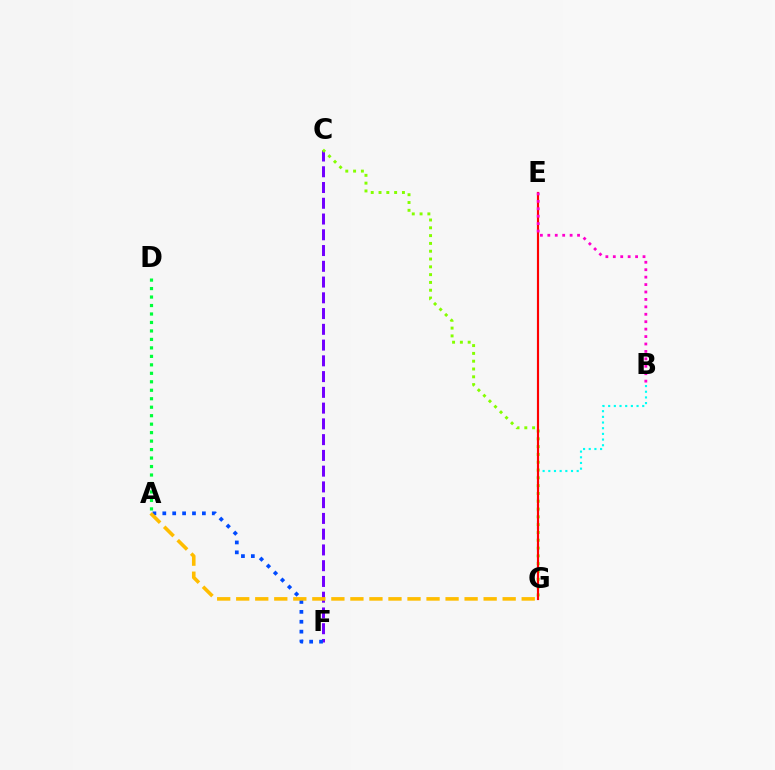{('B', 'G'): [{'color': '#00fff6', 'line_style': 'dotted', 'thickness': 1.54}], ('C', 'F'): [{'color': '#7200ff', 'line_style': 'dashed', 'thickness': 2.14}], ('C', 'G'): [{'color': '#84ff00', 'line_style': 'dotted', 'thickness': 2.12}], ('A', 'F'): [{'color': '#004bff', 'line_style': 'dotted', 'thickness': 2.69}], ('E', 'G'): [{'color': '#ff0000', 'line_style': 'solid', 'thickness': 1.56}], ('A', 'G'): [{'color': '#ffbd00', 'line_style': 'dashed', 'thickness': 2.59}], ('A', 'D'): [{'color': '#00ff39', 'line_style': 'dotted', 'thickness': 2.3}], ('B', 'E'): [{'color': '#ff00cf', 'line_style': 'dotted', 'thickness': 2.02}]}